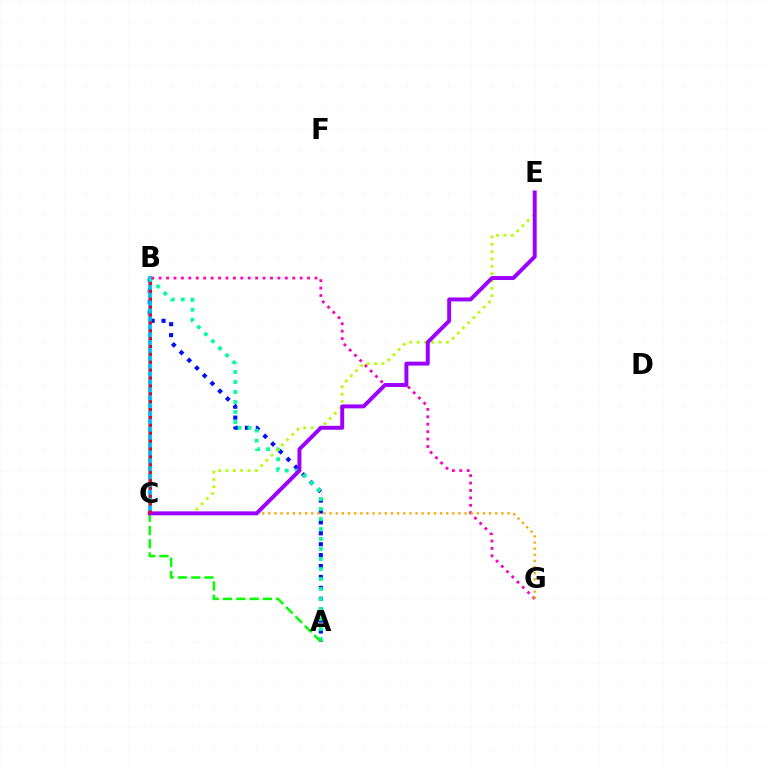{('A', 'B'): [{'color': '#0010ff', 'line_style': 'dotted', 'thickness': 2.96}, {'color': '#00ff9d', 'line_style': 'dotted', 'thickness': 2.72}], ('B', 'C'): [{'color': '#00b5ff', 'line_style': 'solid', 'thickness': 2.7}, {'color': '#ff0000', 'line_style': 'dotted', 'thickness': 2.14}], ('B', 'G'): [{'color': '#ff00bd', 'line_style': 'dotted', 'thickness': 2.02}], ('C', 'G'): [{'color': '#ffa500', 'line_style': 'dotted', 'thickness': 1.67}], ('C', 'E'): [{'color': '#b3ff00', 'line_style': 'dotted', 'thickness': 1.99}, {'color': '#9b00ff', 'line_style': 'solid', 'thickness': 2.83}], ('A', 'C'): [{'color': '#08ff00', 'line_style': 'dashed', 'thickness': 1.81}]}